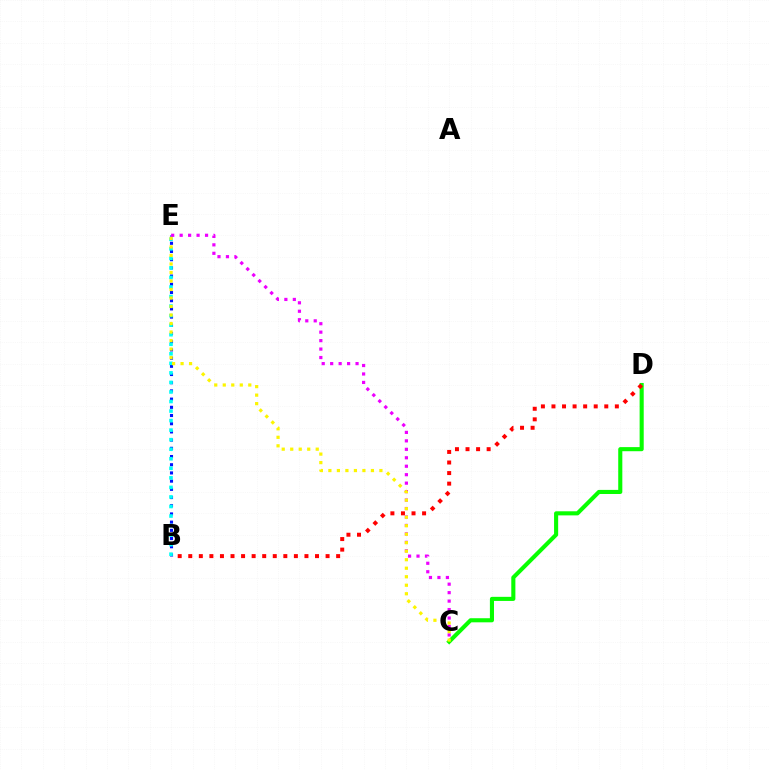{('B', 'E'): [{'color': '#0010ff', 'line_style': 'dotted', 'thickness': 2.23}, {'color': '#00fff6', 'line_style': 'dotted', 'thickness': 2.59}], ('C', 'D'): [{'color': '#08ff00', 'line_style': 'solid', 'thickness': 2.95}], ('C', 'E'): [{'color': '#ee00ff', 'line_style': 'dotted', 'thickness': 2.3}, {'color': '#fcf500', 'line_style': 'dotted', 'thickness': 2.31}], ('B', 'D'): [{'color': '#ff0000', 'line_style': 'dotted', 'thickness': 2.87}]}